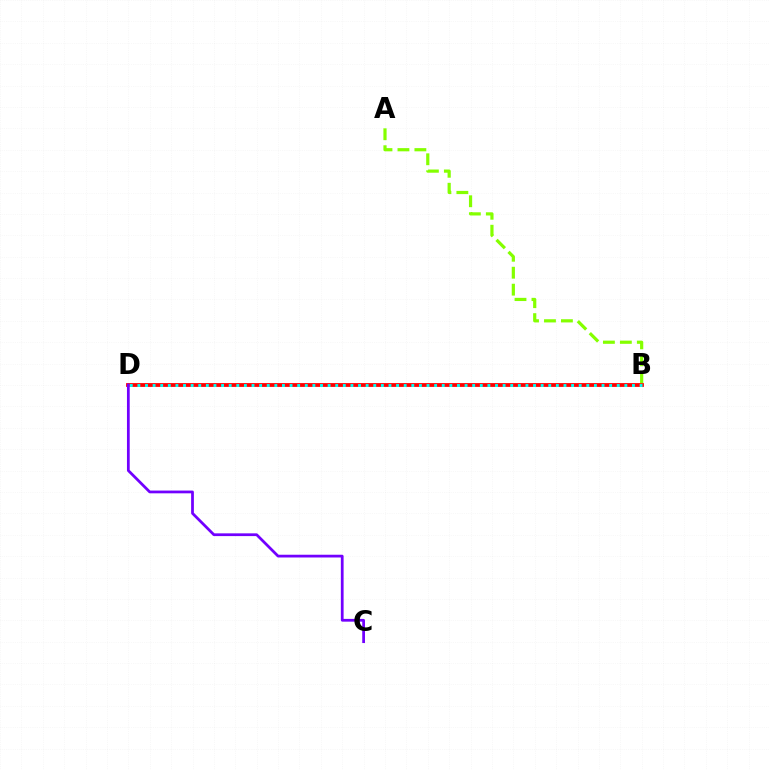{('B', 'D'): [{'color': '#ff0000', 'line_style': 'solid', 'thickness': 2.74}, {'color': '#00fff6', 'line_style': 'dotted', 'thickness': 2.07}], ('C', 'D'): [{'color': '#7200ff', 'line_style': 'solid', 'thickness': 1.98}], ('A', 'B'): [{'color': '#84ff00', 'line_style': 'dashed', 'thickness': 2.3}]}